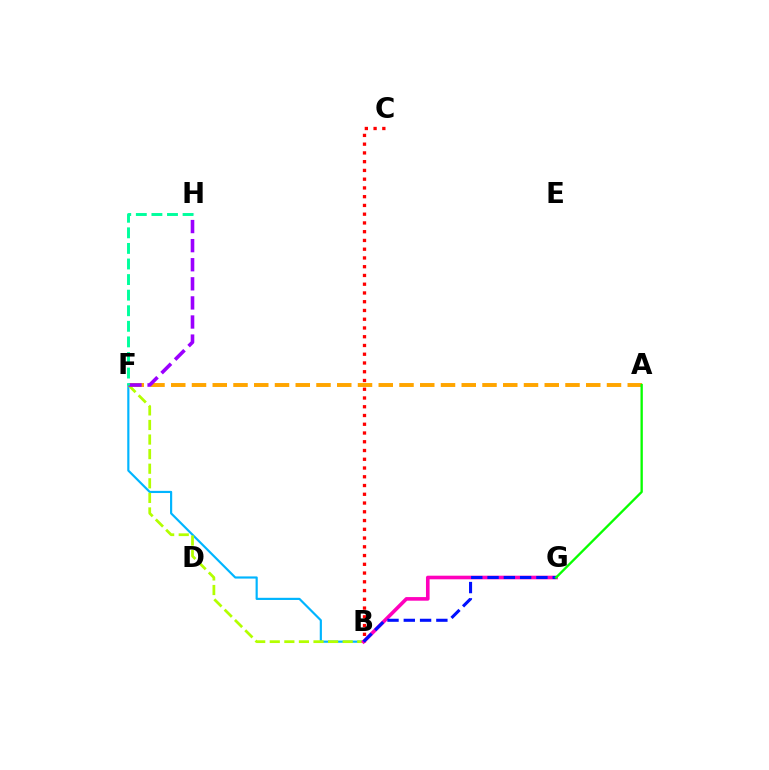{('B', 'F'): [{'color': '#00b5ff', 'line_style': 'solid', 'thickness': 1.56}, {'color': '#b3ff00', 'line_style': 'dashed', 'thickness': 1.98}], ('B', 'C'): [{'color': '#ff0000', 'line_style': 'dotted', 'thickness': 2.38}], ('B', 'G'): [{'color': '#ff00bd', 'line_style': 'solid', 'thickness': 2.6}, {'color': '#0010ff', 'line_style': 'dashed', 'thickness': 2.21}], ('A', 'F'): [{'color': '#ffa500', 'line_style': 'dashed', 'thickness': 2.82}], ('F', 'H'): [{'color': '#9b00ff', 'line_style': 'dashed', 'thickness': 2.59}, {'color': '#00ff9d', 'line_style': 'dashed', 'thickness': 2.12}], ('A', 'G'): [{'color': '#08ff00', 'line_style': 'solid', 'thickness': 1.68}]}